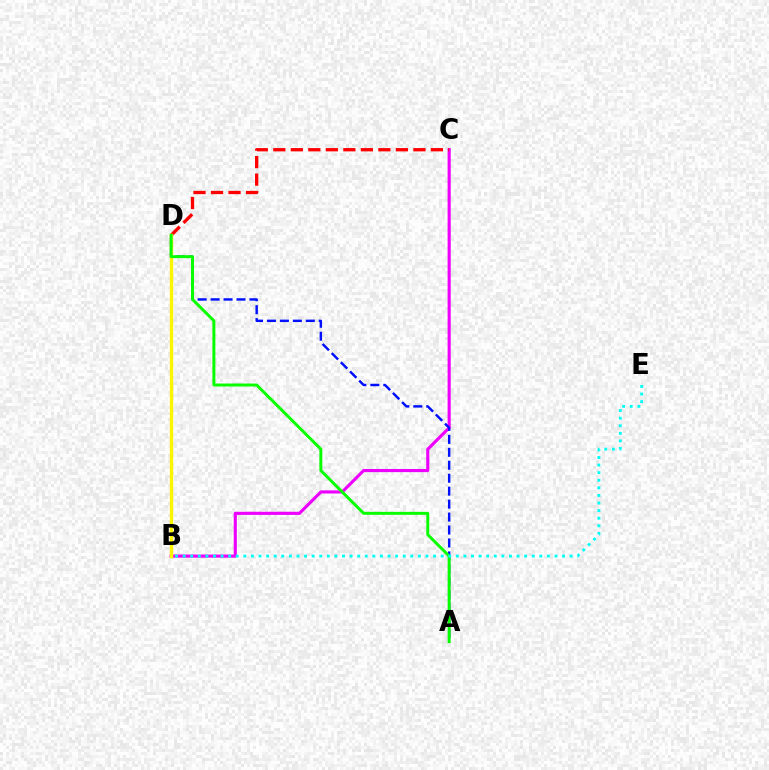{('B', 'C'): [{'color': '#ee00ff', 'line_style': 'solid', 'thickness': 2.26}], ('A', 'D'): [{'color': '#0010ff', 'line_style': 'dashed', 'thickness': 1.76}, {'color': '#08ff00', 'line_style': 'solid', 'thickness': 2.13}], ('C', 'D'): [{'color': '#ff0000', 'line_style': 'dashed', 'thickness': 2.38}], ('B', 'D'): [{'color': '#fcf500', 'line_style': 'solid', 'thickness': 2.46}], ('B', 'E'): [{'color': '#00fff6', 'line_style': 'dotted', 'thickness': 2.06}]}